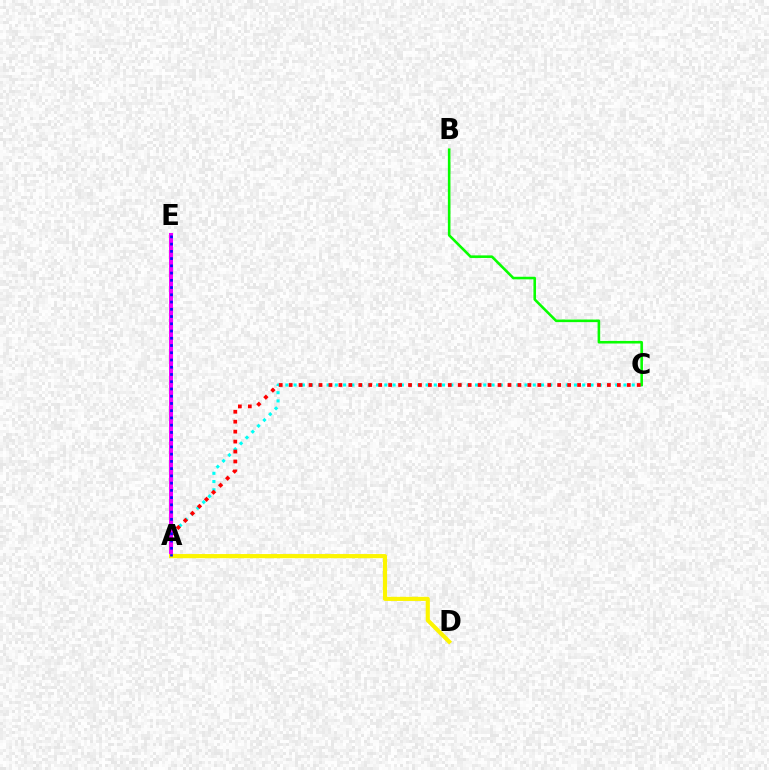{('A', 'C'): [{'color': '#00fff6', 'line_style': 'dotted', 'thickness': 2.24}, {'color': '#ff0000', 'line_style': 'dotted', 'thickness': 2.7}], ('B', 'C'): [{'color': '#08ff00', 'line_style': 'solid', 'thickness': 1.86}], ('A', 'E'): [{'color': '#ee00ff', 'line_style': 'solid', 'thickness': 2.89}, {'color': '#0010ff', 'line_style': 'dotted', 'thickness': 1.97}], ('A', 'D'): [{'color': '#fcf500', 'line_style': 'solid', 'thickness': 2.97}]}